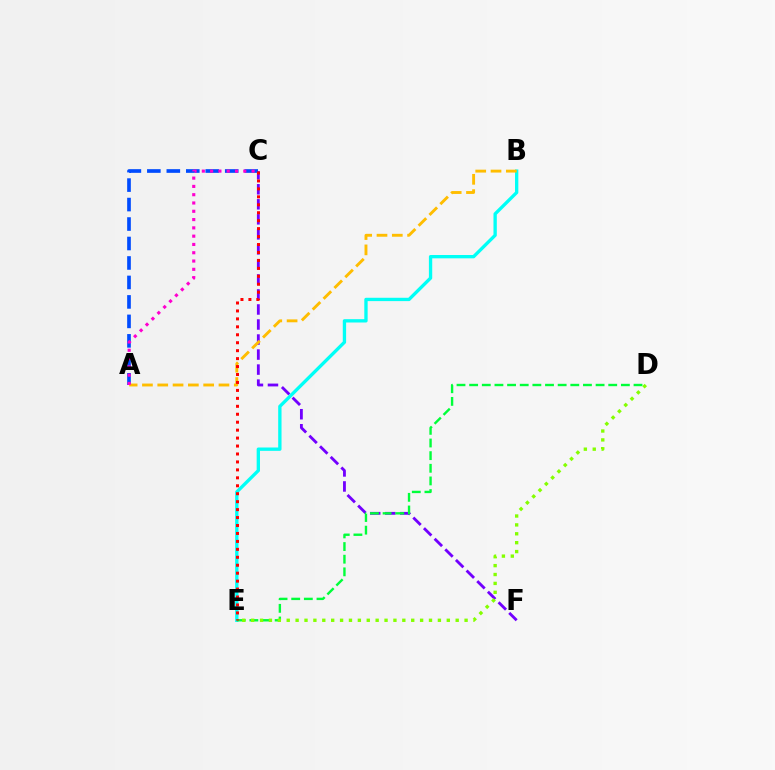{('C', 'F'): [{'color': '#7200ff', 'line_style': 'dashed', 'thickness': 2.04}], ('B', 'E'): [{'color': '#00fff6', 'line_style': 'solid', 'thickness': 2.4}], ('A', 'C'): [{'color': '#004bff', 'line_style': 'dashed', 'thickness': 2.65}, {'color': '#ff00cf', 'line_style': 'dotted', 'thickness': 2.25}], ('D', 'E'): [{'color': '#00ff39', 'line_style': 'dashed', 'thickness': 1.72}, {'color': '#84ff00', 'line_style': 'dotted', 'thickness': 2.42}], ('A', 'B'): [{'color': '#ffbd00', 'line_style': 'dashed', 'thickness': 2.08}], ('C', 'E'): [{'color': '#ff0000', 'line_style': 'dotted', 'thickness': 2.16}]}